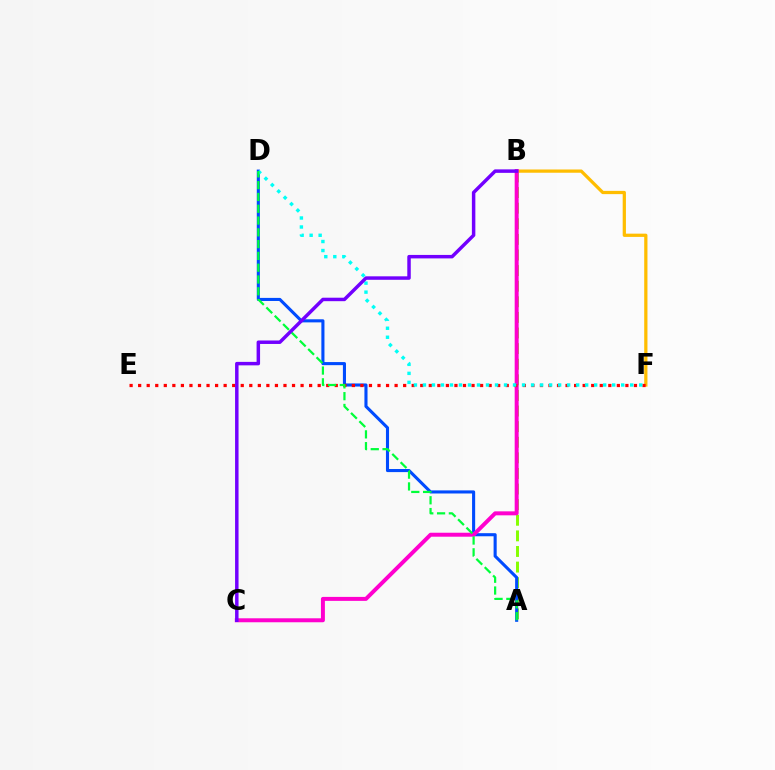{('A', 'B'): [{'color': '#84ff00', 'line_style': 'dashed', 'thickness': 2.12}], ('B', 'F'): [{'color': '#ffbd00', 'line_style': 'solid', 'thickness': 2.34}], ('A', 'D'): [{'color': '#004bff', 'line_style': 'solid', 'thickness': 2.23}, {'color': '#00ff39', 'line_style': 'dashed', 'thickness': 1.6}], ('B', 'C'): [{'color': '#ff00cf', 'line_style': 'solid', 'thickness': 2.86}, {'color': '#7200ff', 'line_style': 'solid', 'thickness': 2.5}], ('E', 'F'): [{'color': '#ff0000', 'line_style': 'dotted', 'thickness': 2.32}], ('D', 'F'): [{'color': '#00fff6', 'line_style': 'dotted', 'thickness': 2.45}]}